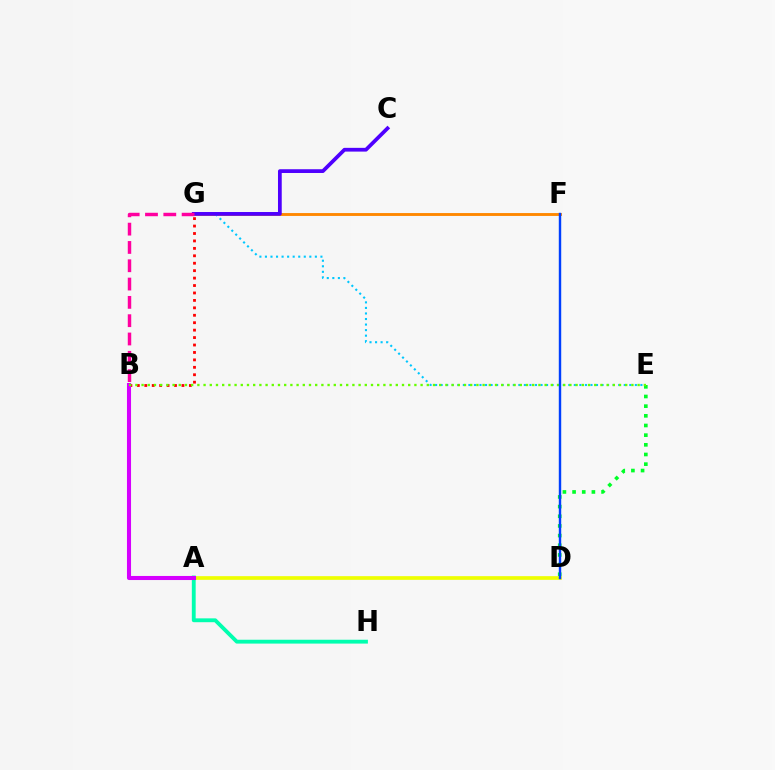{('F', 'G'): [{'color': '#ff8800', 'line_style': 'solid', 'thickness': 2.07}], ('A', 'H'): [{'color': '#00ffaf', 'line_style': 'solid', 'thickness': 2.77}], ('E', 'G'): [{'color': '#00c7ff', 'line_style': 'dotted', 'thickness': 1.51}], ('B', 'G'): [{'color': '#ff0000', 'line_style': 'dotted', 'thickness': 2.02}, {'color': '#ff00a0', 'line_style': 'dashed', 'thickness': 2.49}], ('D', 'E'): [{'color': '#00ff27', 'line_style': 'dotted', 'thickness': 2.63}], ('C', 'G'): [{'color': '#4f00ff', 'line_style': 'solid', 'thickness': 2.7}], ('A', 'D'): [{'color': '#eeff00', 'line_style': 'solid', 'thickness': 2.65}], ('A', 'B'): [{'color': '#d600ff', 'line_style': 'solid', 'thickness': 2.93}], ('B', 'E'): [{'color': '#66ff00', 'line_style': 'dotted', 'thickness': 1.68}], ('D', 'F'): [{'color': '#003fff', 'line_style': 'solid', 'thickness': 1.75}]}